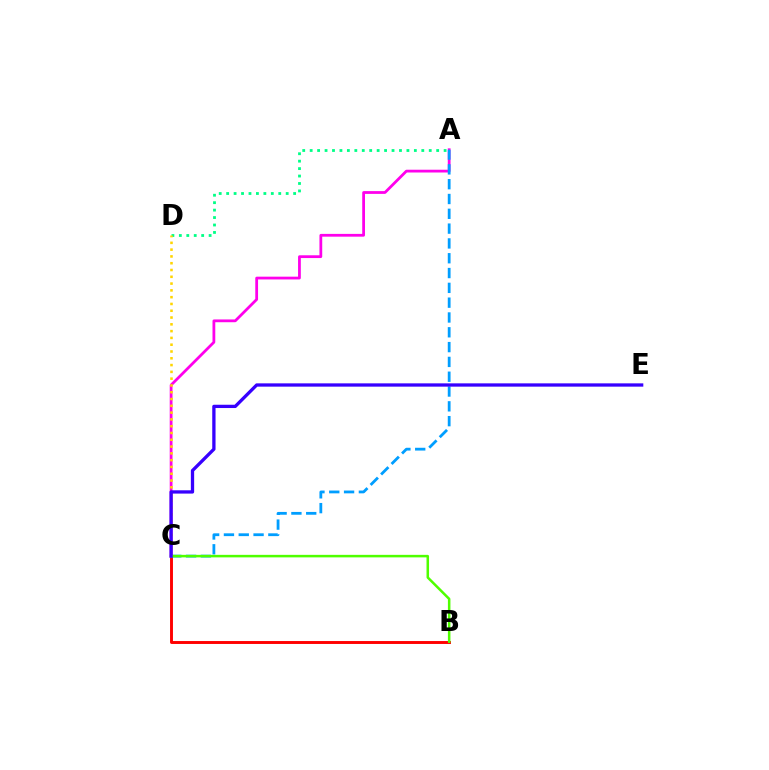{('B', 'C'): [{'color': '#ff0000', 'line_style': 'solid', 'thickness': 2.1}, {'color': '#4fff00', 'line_style': 'solid', 'thickness': 1.81}], ('A', 'D'): [{'color': '#00ff86', 'line_style': 'dotted', 'thickness': 2.02}], ('A', 'C'): [{'color': '#ff00ed', 'line_style': 'solid', 'thickness': 2.0}, {'color': '#009eff', 'line_style': 'dashed', 'thickness': 2.01}], ('C', 'D'): [{'color': '#ffd500', 'line_style': 'dotted', 'thickness': 1.85}], ('C', 'E'): [{'color': '#3700ff', 'line_style': 'solid', 'thickness': 2.37}]}